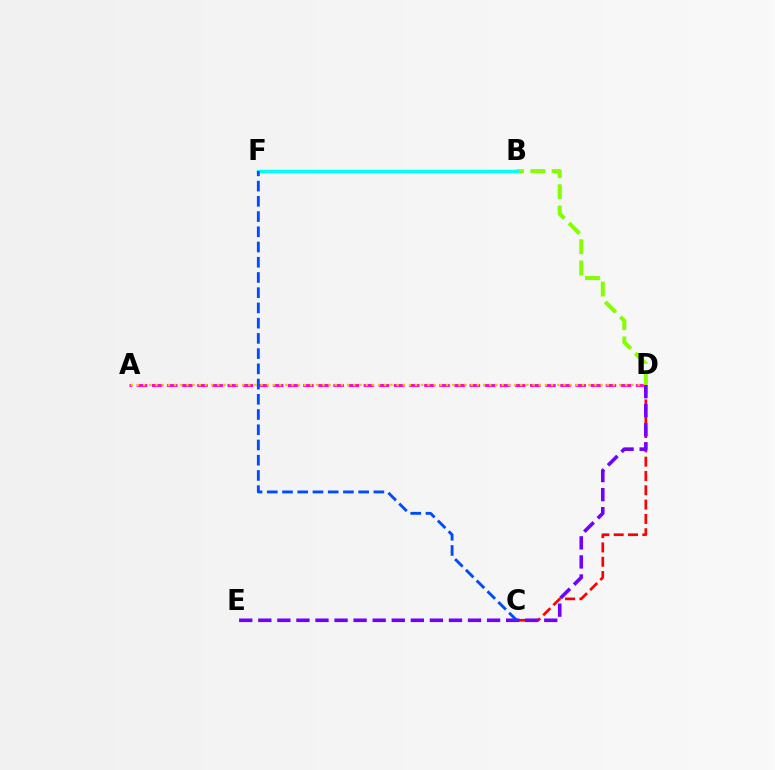{('B', 'F'): [{'color': '#00ff39', 'line_style': 'solid', 'thickness': 1.6}, {'color': '#00fff6', 'line_style': 'solid', 'thickness': 2.33}], ('A', 'D'): [{'color': '#ff00cf', 'line_style': 'dashed', 'thickness': 2.06}, {'color': '#ffbd00', 'line_style': 'dotted', 'thickness': 1.68}], ('C', 'D'): [{'color': '#ff0000', 'line_style': 'dashed', 'thickness': 1.94}], ('B', 'D'): [{'color': '#84ff00', 'line_style': 'dashed', 'thickness': 2.89}], ('D', 'E'): [{'color': '#7200ff', 'line_style': 'dashed', 'thickness': 2.59}], ('C', 'F'): [{'color': '#004bff', 'line_style': 'dashed', 'thickness': 2.07}]}